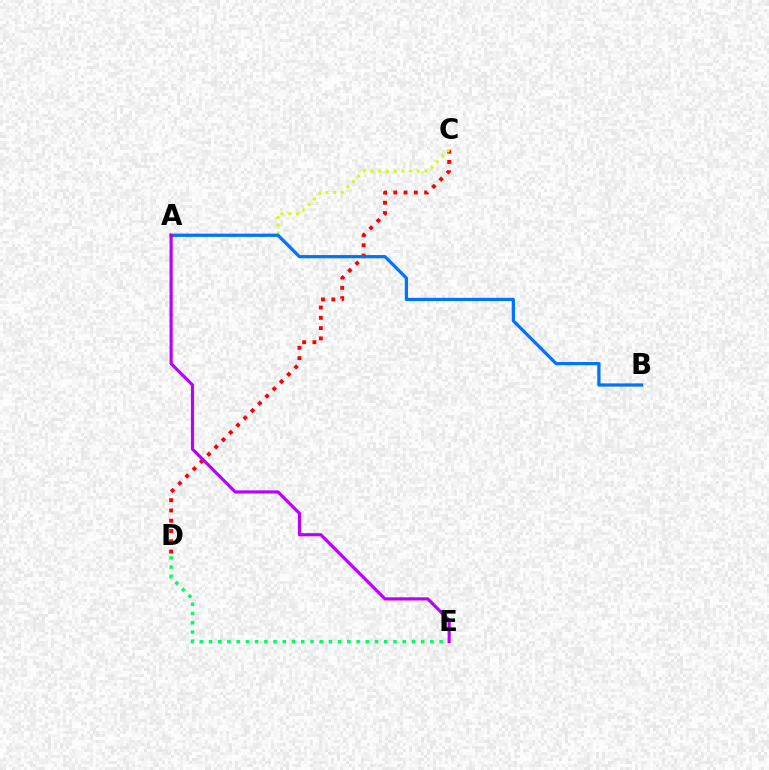{('D', 'E'): [{'color': '#00ff5c', 'line_style': 'dotted', 'thickness': 2.51}], ('C', 'D'): [{'color': '#ff0000', 'line_style': 'dotted', 'thickness': 2.79}], ('A', 'C'): [{'color': '#d1ff00', 'line_style': 'dotted', 'thickness': 2.09}], ('A', 'B'): [{'color': '#0074ff', 'line_style': 'solid', 'thickness': 2.33}], ('A', 'E'): [{'color': '#b900ff', 'line_style': 'solid', 'thickness': 2.27}]}